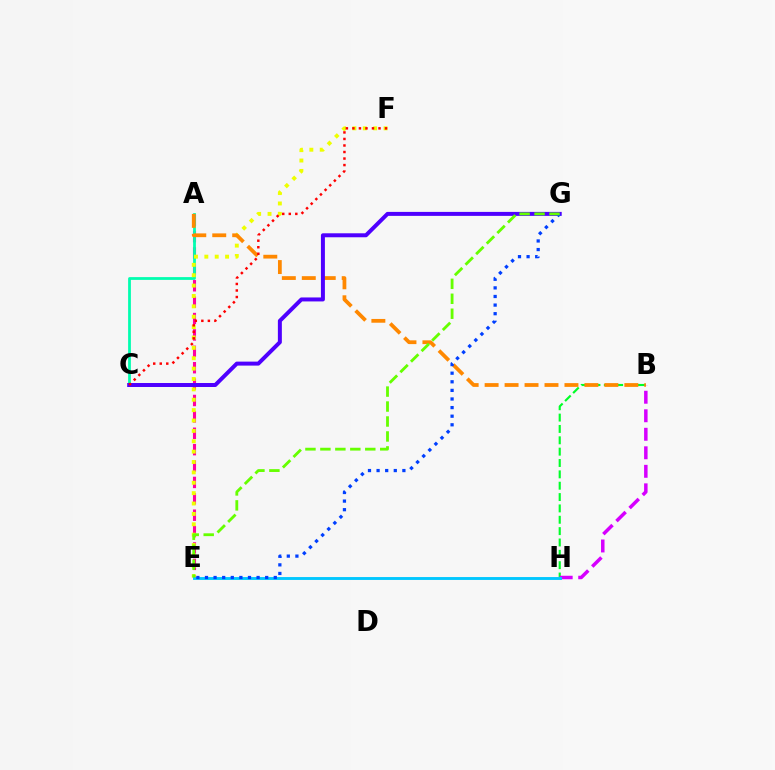{('A', 'E'): [{'color': '#ff00a0', 'line_style': 'dashed', 'thickness': 2.23}], ('B', 'H'): [{'color': '#00ff27', 'line_style': 'dashed', 'thickness': 1.54}, {'color': '#d600ff', 'line_style': 'dashed', 'thickness': 2.52}], ('A', 'C'): [{'color': '#00ffaf', 'line_style': 'solid', 'thickness': 2.0}], ('E', 'F'): [{'color': '#eeff00', 'line_style': 'dotted', 'thickness': 2.82}], ('E', 'H'): [{'color': '#00c7ff', 'line_style': 'solid', 'thickness': 2.08}], ('A', 'B'): [{'color': '#ff8800', 'line_style': 'dashed', 'thickness': 2.71}], ('C', 'G'): [{'color': '#4f00ff', 'line_style': 'solid', 'thickness': 2.87}], ('E', 'G'): [{'color': '#003fff', 'line_style': 'dotted', 'thickness': 2.34}, {'color': '#66ff00', 'line_style': 'dashed', 'thickness': 2.03}], ('C', 'F'): [{'color': '#ff0000', 'line_style': 'dotted', 'thickness': 1.77}]}